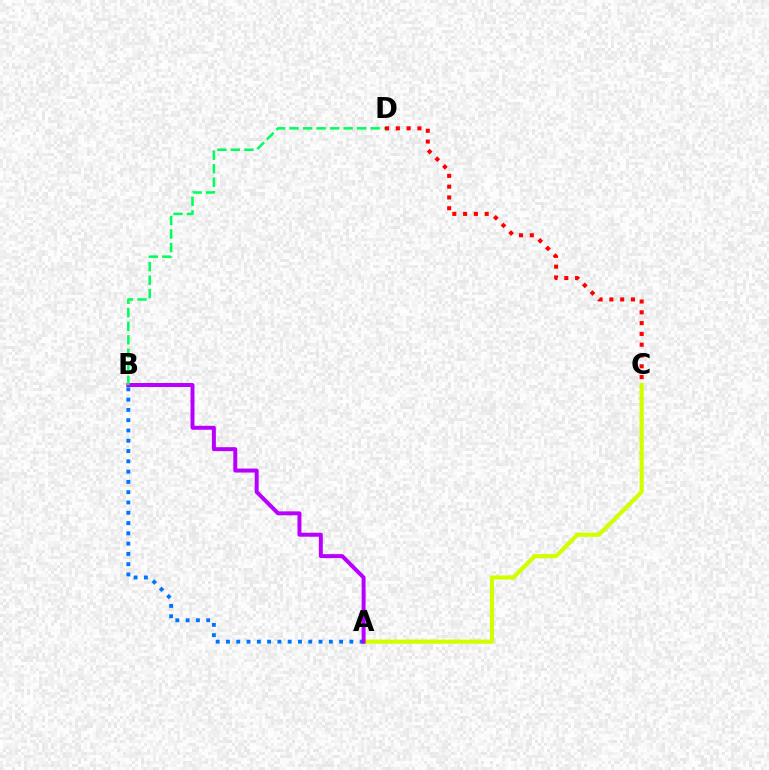{('A', 'C'): [{'color': '#d1ff00', 'line_style': 'solid', 'thickness': 2.99}], ('A', 'B'): [{'color': '#0074ff', 'line_style': 'dotted', 'thickness': 2.79}, {'color': '#b900ff', 'line_style': 'solid', 'thickness': 2.86}], ('C', 'D'): [{'color': '#ff0000', 'line_style': 'dotted', 'thickness': 2.93}], ('B', 'D'): [{'color': '#00ff5c', 'line_style': 'dashed', 'thickness': 1.83}]}